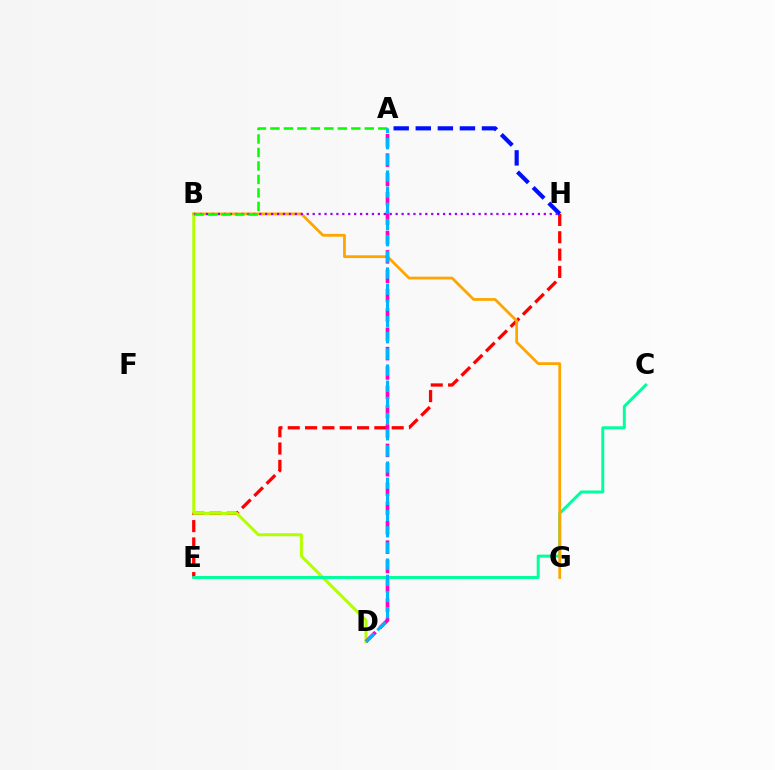{('E', 'H'): [{'color': '#ff0000', 'line_style': 'dashed', 'thickness': 2.35}], ('B', 'D'): [{'color': '#b3ff00', 'line_style': 'solid', 'thickness': 2.16}], ('C', 'E'): [{'color': '#00ff9d', 'line_style': 'solid', 'thickness': 2.13}], ('A', 'H'): [{'color': '#0010ff', 'line_style': 'dashed', 'thickness': 3.0}], ('B', 'G'): [{'color': '#ffa500', 'line_style': 'solid', 'thickness': 2.0}], ('A', 'D'): [{'color': '#ff00bd', 'line_style': 'dashed', 'thickness': 2.63}, {'color': '#00b5ff', 'line_style': 'dashed', 'thickness': 2.2}], ('B', 'H'): [{'color': '#9b00ff', 'line_style': 'dotted', 'thickness': 1.61}], ('A', 'B'): [{'color': '#08ff00', 'line_style': 'dashed', 'thickness': 1.83}]}